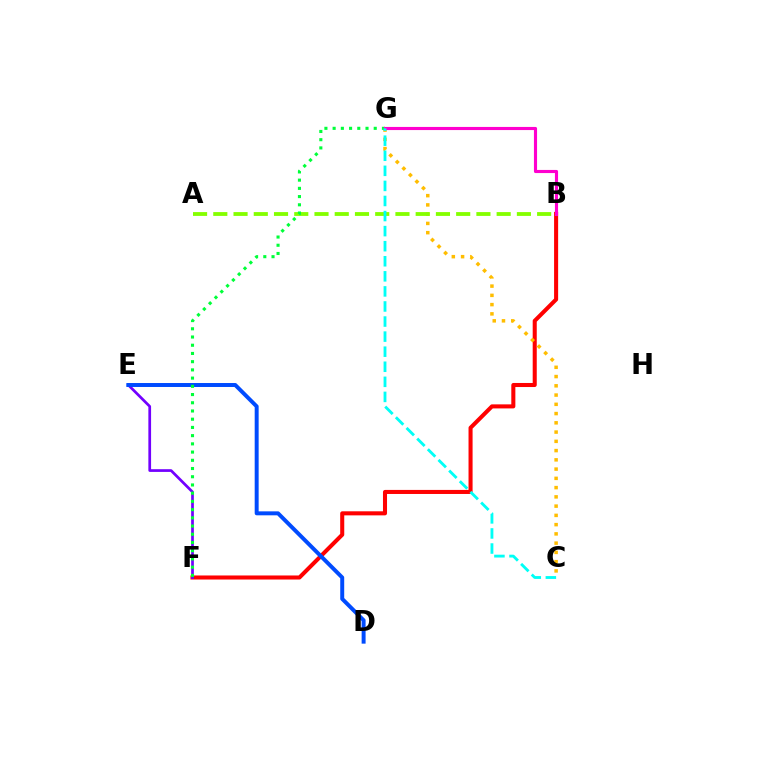{('B', 'F'): [{'color': '#ff0000', 'line_style': 'solid', 'thickness': 2.92}], ('C', 'G'): [{'color': '#ffbd00', 'line_style': 'dotted', 'thickness': 2.51}, {'color': '#00fff6', 'line_style': 'dashed', 'thickness': 2.05}], ('E', 'F'): [{'color': '#7200ff', 'line_style': 'solid', 'thickness': 1.96}], ('A', 'B'): [{'color': '#84ff00', 'line_style': 'dashed', 'thickness': 2.75}], ('D', 'E'): [{'color': '#004bff', 'line_style': 'solid', 'thickness': 2.85}], ('F', 'G'): [{'color': '#00ff39', 'line_style': 'dotted', 'thickness': 2.23}], ('B', 'G'): [{'color': '#ff00cf', 'line_style': 'solid', 'thickness': 2.25}]}